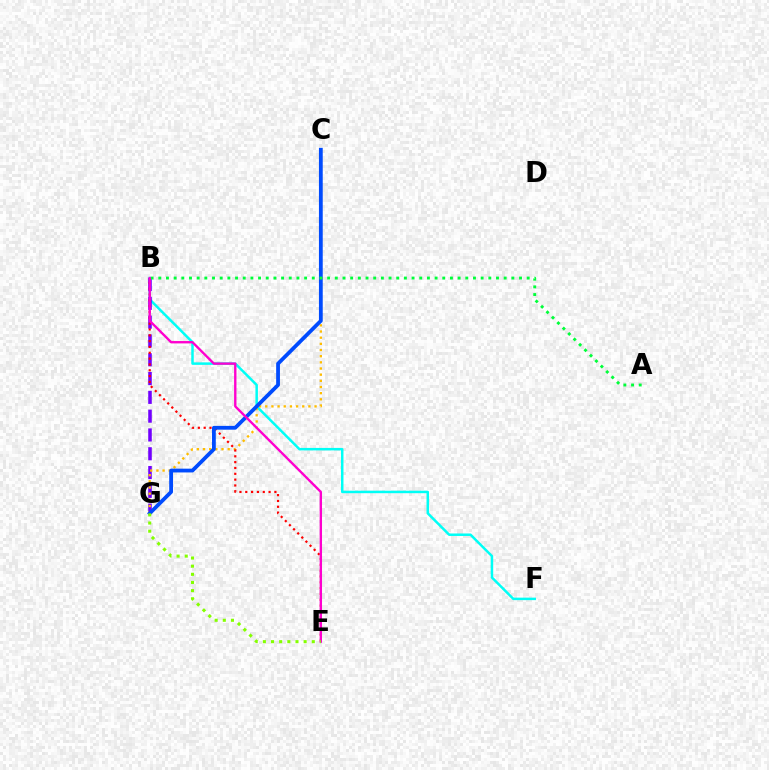{('B', 'F'): [{'color': '#00fff6', 'line_style': 'solid', 'thickness': 1.79}], ('B', 'G'): [{'color': '#7200ff', 'line_style': 'dashed', 'thickness': 2.55}], ('C', 'G'): [{'color': '#ffbd00', 'line_style': 'dotted', 'thickness': 1.67}, {'color': '#004bff', 'line_style': 'solid', 'thickness': 2.73}], ('B', 'E'): [{'color': '#ff0000', 'line_style': 'dotted', 'thickness': 1.58}, {'color': '#ff00cf', 'line_style': 'solid', 'thickness': 1.7}], ('A', 'B'): [{'color': '#00ff39', 'line_style': 'dotted', 'thickness': 2.09}], ('E', 'G'): [{'color': '#84ff00', 'line_style': 'dotted', 'thickness': 2.22}]}